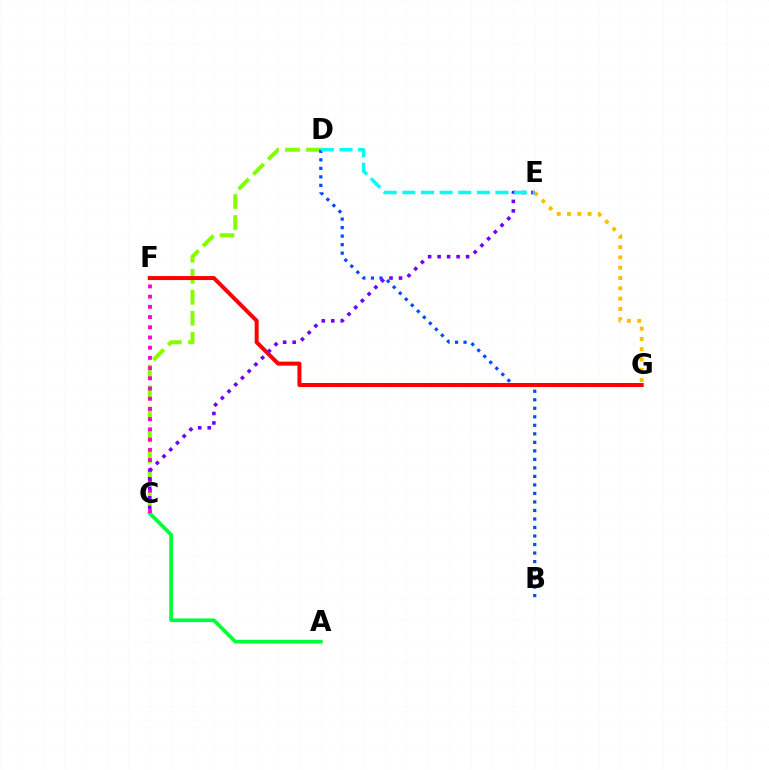{('C', 'D'): [{'color': '#84ff00', 'line_style': 'dashed', 'thickness': 2.85}], ('E', 'G'): [{'color': '#ffbd00', 'line_style': 'dotted', 'thickness': 2.8}], ('B', 'D'): [{'color': '#004bff', 'line_style': 'dotted', 'thickness': 2.31}], ('A', 'C'): [{'color': '#00ff39', 'line_style': 'solid', 'thickness': 2.67}], ('C', 'F'): [{'color': '#ff00cf', 'line_style': 'dotted', 'thickness': 2.77}], ('F', 'G'): [{'color': '#ff0000', 'line_style': 'solid', 'thickness': 2.88}], ('C', 'E'): [{'color': '#7200ff', 'line_style': 'dotted', 'thickness': 2.58}], ('D', 'E'): [{'color': '#00fff6', 'line_style': 'dashed', 'thickness': 2.53}]}